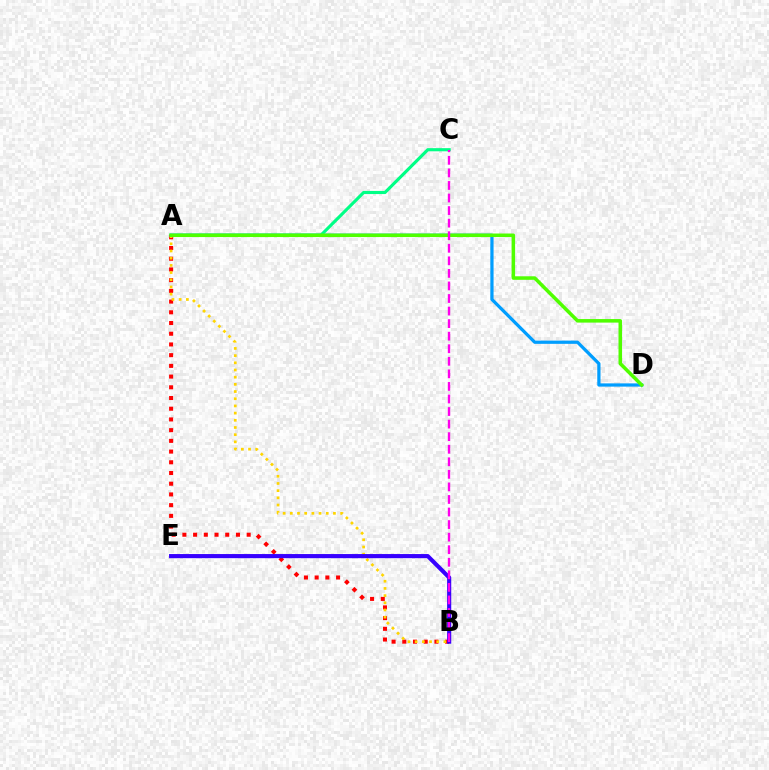{('A', 'D'): [{'color': '#009eff', 'line_style': 'solid', 'thickness': 2.33}, {'color': '#4fff00', 'line_style': 'solid', 'thickness': 2.55}], ('A', 'C'): [{'color': '#00ff86', 'line_style': 'solid', 'thickness': 2.26}], ('A', 'B'): [{'color': '#ff0000', 'line_style': 'dotted', 'thickness': 2.91}, {'color': '#ffd500', 'line_style': 'dotted', 'thickness': 1.95}], ('B', 'E'): [{'color': '#3700ff', 'line_style': 'solid', 'thickness': 2.97}], ('B', 'C'): [{'color': '#ff00ed', 'line_style': 'dashed', 'thickness': 1.71}]}